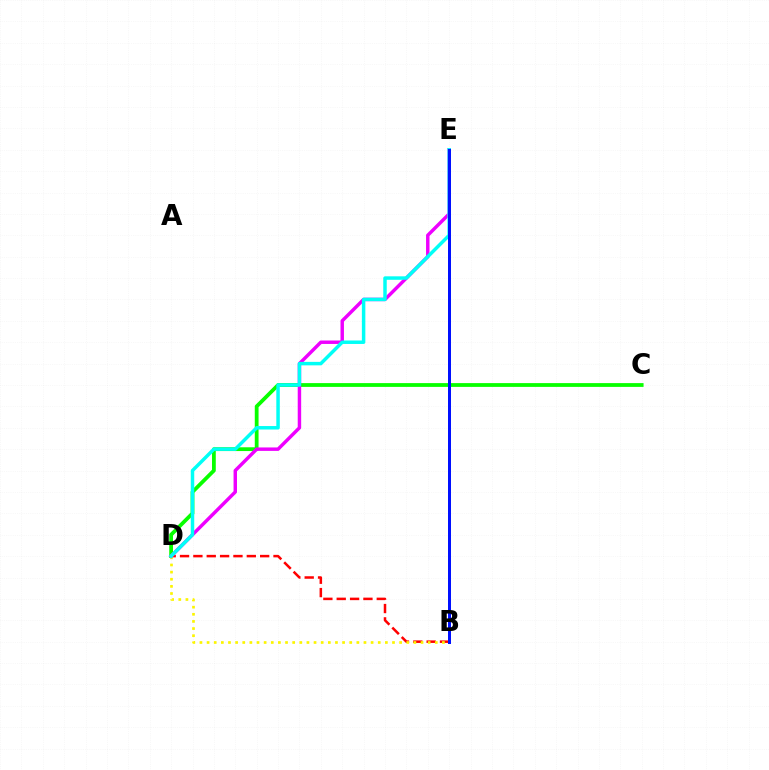{('C', 'D'): [{'color': '#08ff00', 'line_style': 'solid', 'thickness': 2.72}], ('B', 'D'): [{'color': '#ff0000', 'line_style': 'dashed', 'thickness': 1.81}, {'color': '#fcf500', 'line_style': 'dotted', 'thickness': 1.94}], ('D', 'E'): [{'color': '#ee00ff', 'line_style': 'solid', 'thickness': 2.48}, {'color': '#00fff6', 'line_style': 'solid', 'thickness': 2.5}], ('B', 'E'): [{'color': '#0010ff', 'line_style': 'solid', 'thickness': 2.16}]}